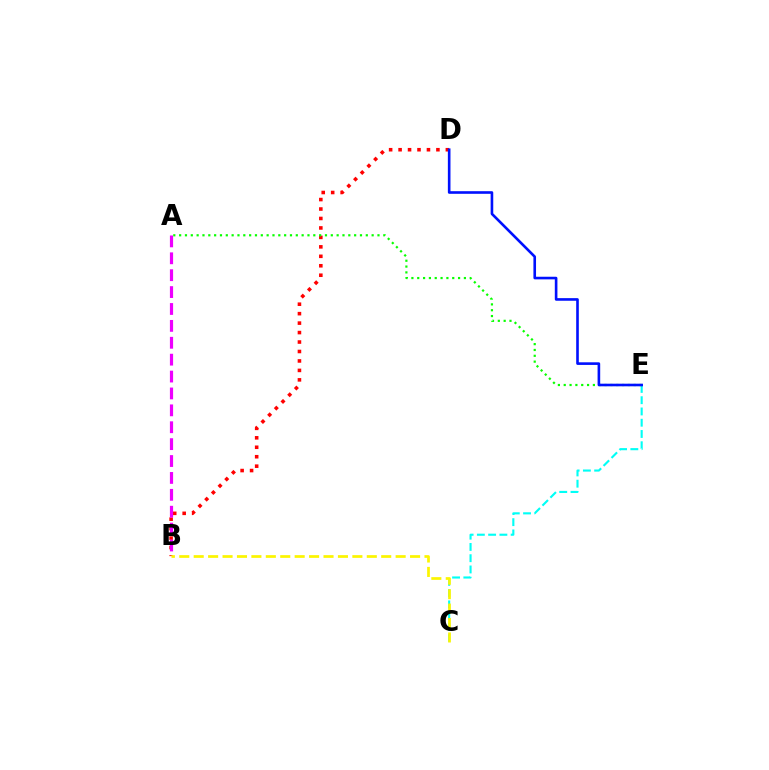{('B', 'D'): [{'color': '#ff0000', 'line_style': 'dotted', 'thickness': 2.57}], ('C', 'E'): [{'color': '#00fff6', 'line_style': 'dashed', 'thickness': 1.53}], ('A', 'E'): [{'color': '#08ff00', 'line_style': 'dotted', 'thickness': 1.59}], ('B', 'C'): [{'color': '#fcf500', 'line_style': 'dashed', 'thickness': 1.96}], ('D', 'E'): [{'color': '#0010ff', 'line_style': 'solid', 'thickness': 1.88}], ('A', 'B'): [{'color': '#ee00ff', 'line_style': 'dashed', 'thickness': 2.3}]}